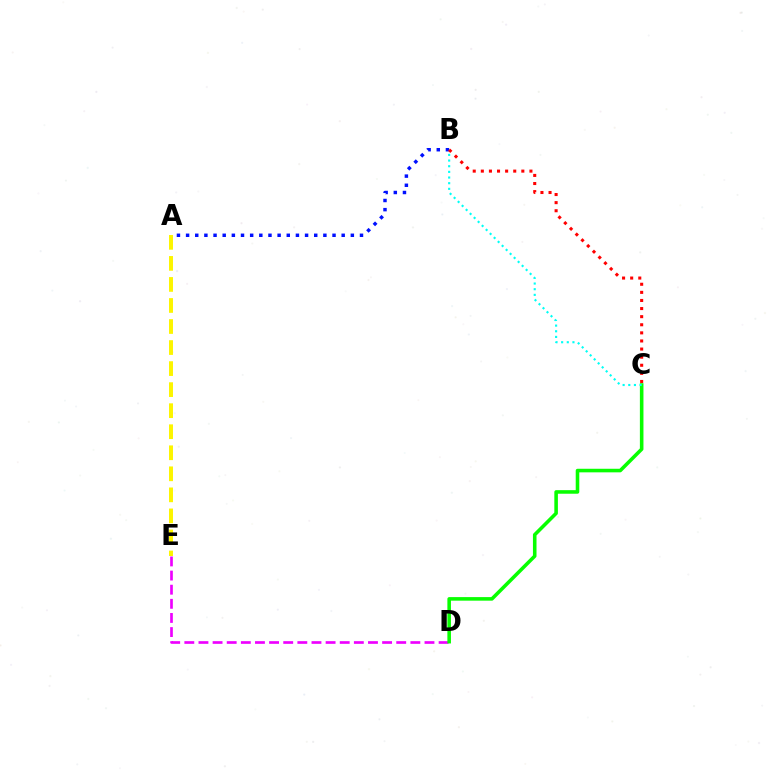{('D', 'E'): [{'color': '#ee00ff', 'line_style': 'dashed', 'thickness': 1.92}], ('C', 'D'): [{'color': '#08ff00', 'line_style': 'solid', 'thickness': 2.57}], ('B', 'C'): [{'color': '#00fff6', 'line_style': 'dotted', 'thickness': 1.54}, {'color': '#ff0000', 'line_style': 'dotted', 'thickness': 2.2}], ('A', 'B'): [{'color': '#0010ff', 'line_style': 'dotted', 'thickness': 2.49}], ('A', 'E'): [{'color': '#fcf500', 'line_style': 'dashed', 'thickness': 2.86}]}